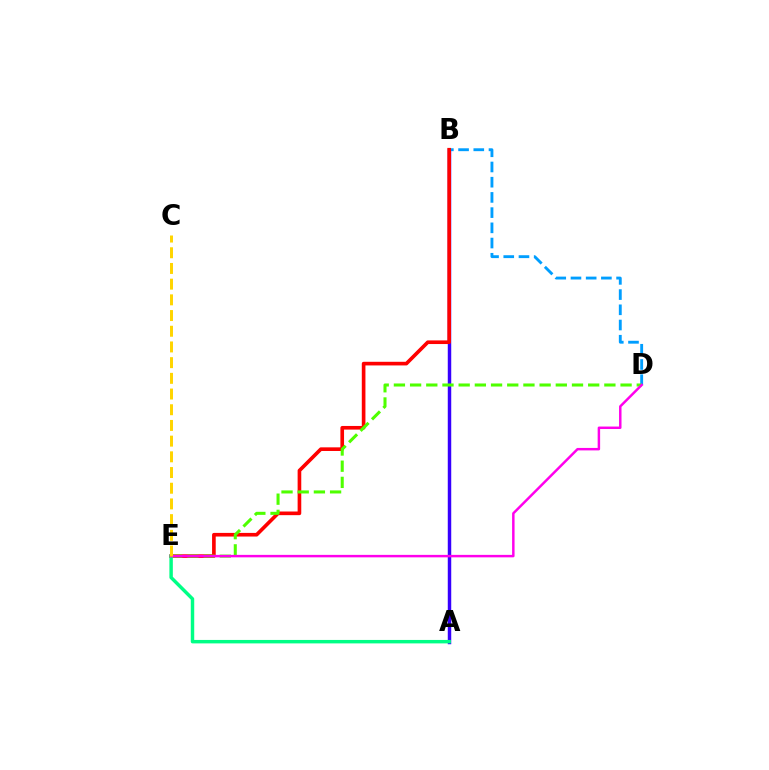{('A', 'B'): [{'color': '#3700ff', 'line_style': 'solid', 'thickness': 2.49}], ('B', 'D'): [{'color': '#009eff', 'line_style': 'dashed', 'thickness': 2.07}], ('B', 'E'): [{'color': '#ff0000', 'line_style': 'solid', 'thickness': 2.62}], ('D', 'E'): [{'color': '#4fff00', 'line_style': 'dashed', 'thickness': 2.2}, {'color': '#ff00ed', 'line_style': 'solid', 'thickness': 1.78}], ('A', 'E'): [{'color': '#00ff86', 'line_style': 'solid', 'thickness': 2.48}], ('C', 'E'): [{'color': '#ffd500', 'line_style': 'dashed', 'thickness': 2.13}]}